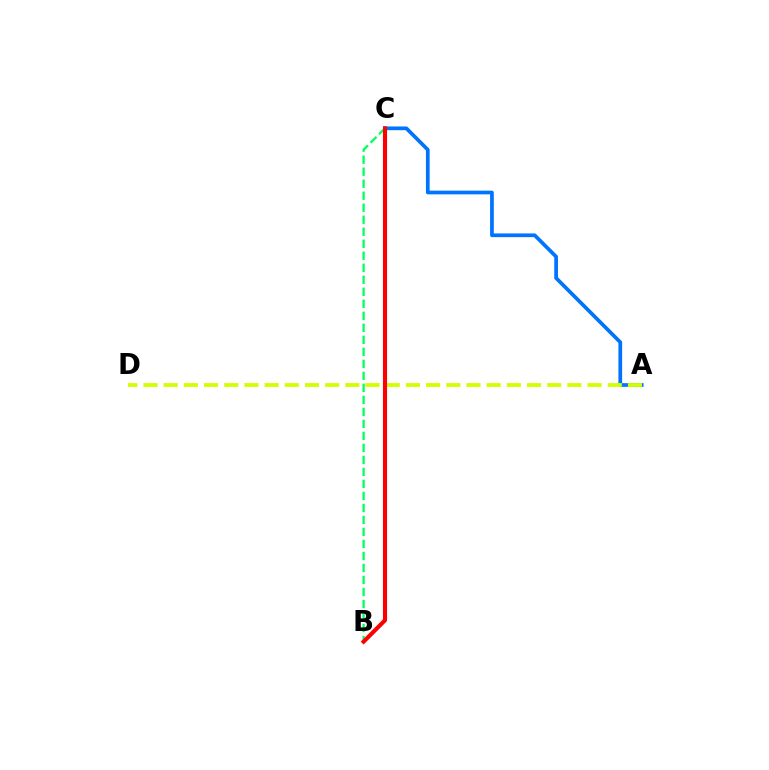{('A', 'C'): [{'color': '#0074ff', 'line_style': 'solid', 'thickness': 2.68}], ('B', 'C'): [{'color': '#b900ff', 'line_style': 'solid', 'thickness': 1.66}, {'color': '#00ff5c', 'line_style': 'dashed', 'thickness': 1.63}, {'color': '#ff0000', 'line_style': 'solid', 'thickness': 2.95}], ('A', 'D'): [{'color': '#d1ff00', 'line_style': 'dashed', 'thickness': 2.74}]}